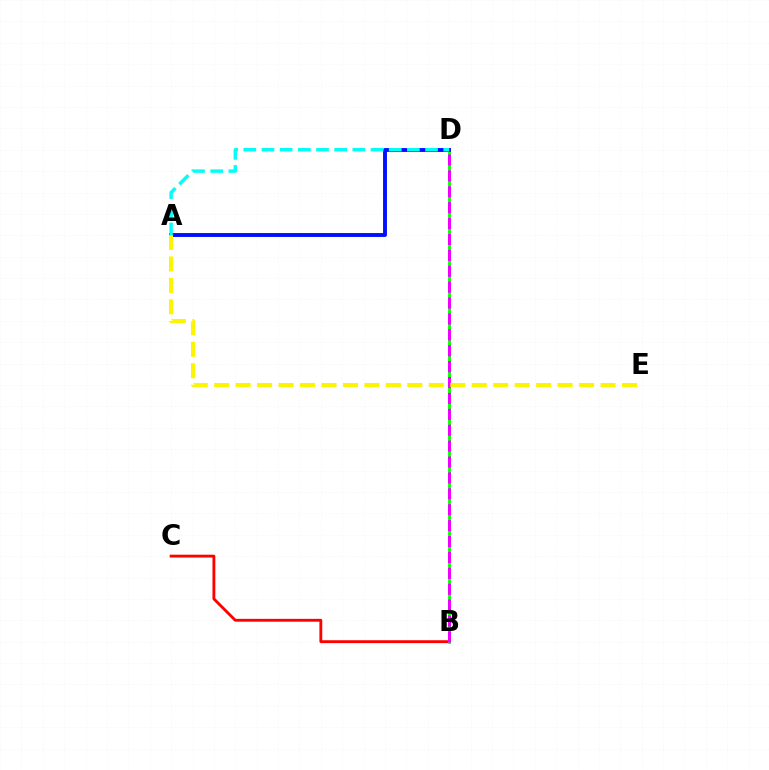{('B', 'C'): [{'color': '#ff0000', 'line_style': 'solid', 'thickness': 2.05}], ('B', 'D'): [{'color': '#08ff00', 'line_style': 'solid', 'thickness': 2.05}, {'color': '#ee00ff', 'line_style': 'dashed', 'thickness': 2.16}], ('A', 'D'): [{'color': '#0010ff', 'line_style': 'solid', 'thickness': 2.8}, {'color': '#00fff6', 'line_style': 'dashed', 'thickness': 2.47}], ('A', 'E'): [{'color': '#fcf500', 'line_style': 'dashed', 'thickness': 2.92}]}